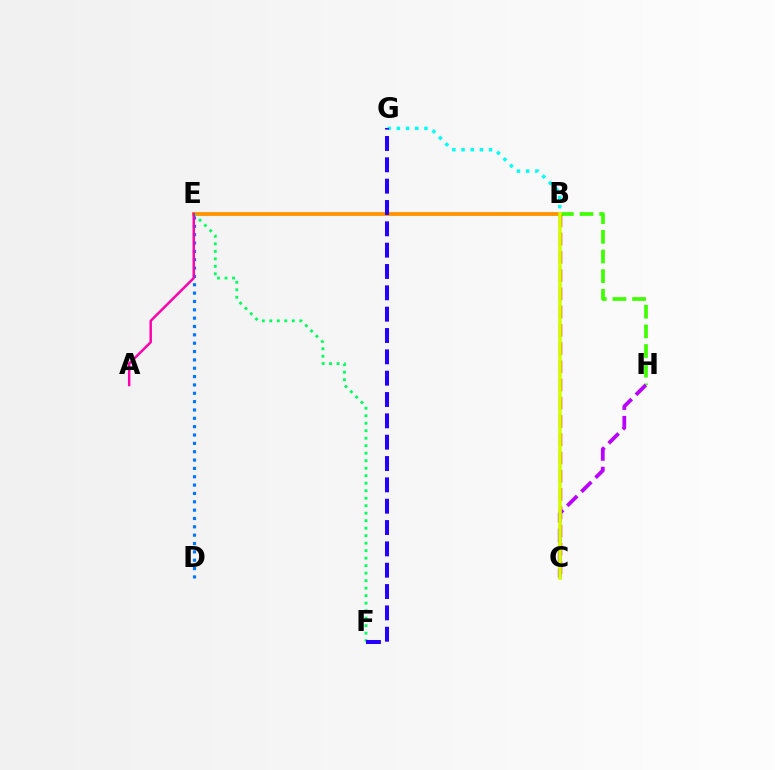{('B', 'E'): [{'color': '#ff9400', 'line_style': 'solid', 'thickness': 2.76}], ('D', 'E'): [{'color': '#0074ff', 'line_style': 'dotted', 'thickness': 2.27}], ('E', 'F'): [{'color': '#00ff5c', 'line_style': 'dotted', 'thickness': 2.04}], ('B', 'G'): [{'color': '#00fff6', 'line_style': 'dotted', 'thickness': 2.49}], ('B', 'H'): [{'color': '#3dff00', 'line_style': 'dashed', 'thickness': 2.67}], ('A', 'E'): [{'color': '#ff00ac', 'line_style': 'solid', 'thickness': 1.77}], ('B', 'C'): [{'color': '#ff0000', 'line_style': 'dashed', 'thickness': 2.48}, {'color': '#d1ff00', 'line_style': 'solid', 'thickness': 2.55}], ('C', 'H'): [{'color': '#b900ff', 'line_style': 'dashed', 'thickness': 2.71}], ('F', 'G'): [{'color': '#2500ff', 'line_style': 'dashed', 'thickness': 2.9}]}